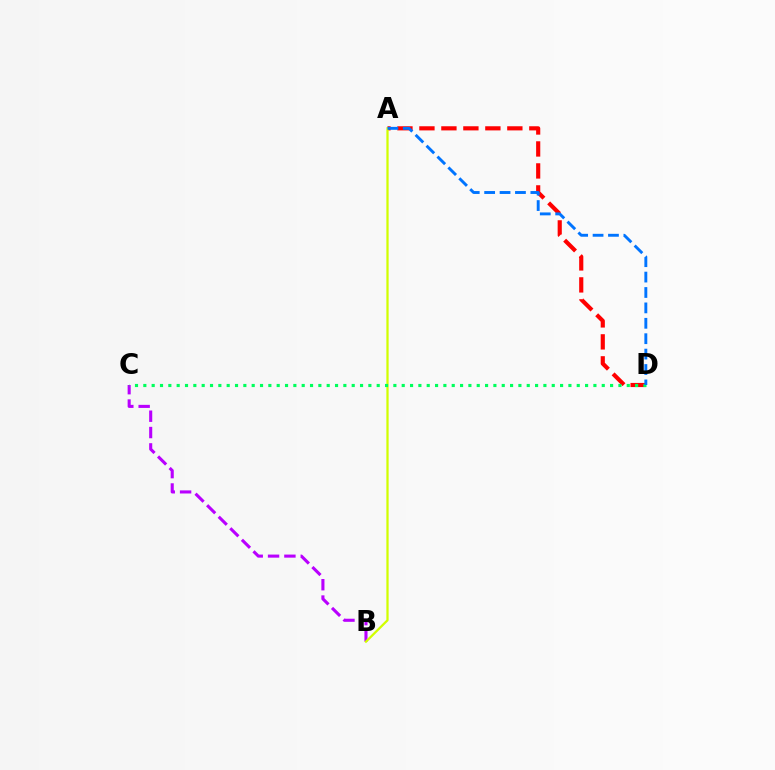{('B', 'C'): [{'color': '#b900ff', 'line_style': 'dashed', 'thickness': 2.22}], ('A', 'D'): [{'color': '#ff0000', 'line_style': 'dashed', 'thickness': 2.99}, {'color': '#0074ff', 'line_style': 'dashed', 'thickness': 2.09}], ('A', 'B'): [{'color': '#d1ff00', 'line_style': 'solid', 'thickness': 1.63}], ('C', 'D'): [{'color': '#00ff5c', 'line_style': 'dotted', 'thickness': 2.26}]}